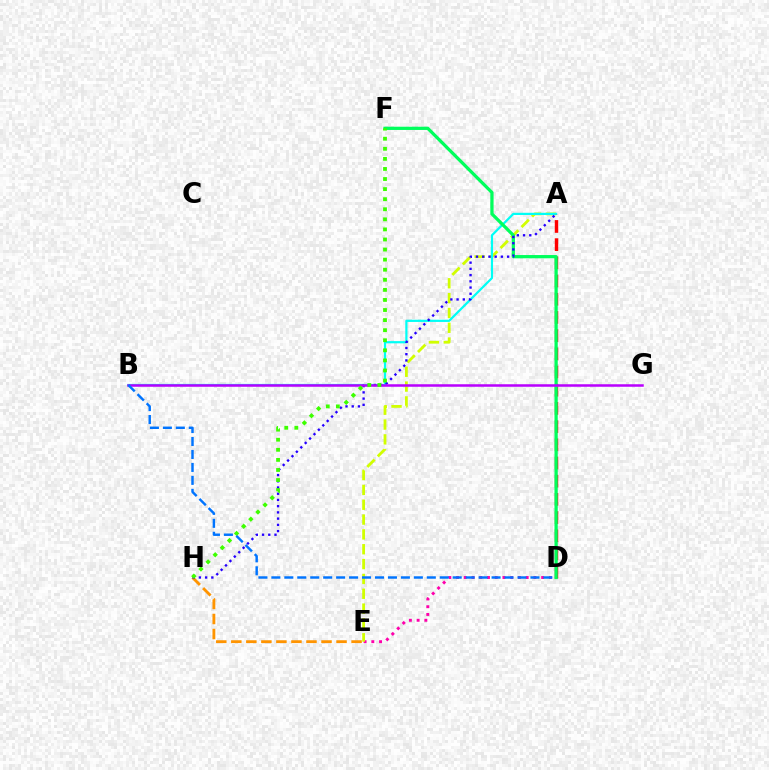{('D', 'E'): [{'color': '#ff00ac', 'line_style': 'dotted', 'thickness': 2.1}], ('A', 'E'): [{'color': '#d1ff00', 'line_style': 'dashed', 'thickness': 2.02}], ('E', 'H'): [{'color': '#ff9400', 'line_style': 'dashed', 'thickness': 2.04}], ('A', 'B'): [{'color': '#00fff6', 'line_style': 'solid', 'thickness': 1.59}], ('A', 'D'): [{'color': '#ff0000', 'line_style': 'dashed', 'thickness': 2.47}], ('D', 'F'): [{'color': '#00ff5c', 'line_style': 'solid', 'thickness': 2.34}], ('A', 'H'): [{'color': '#2500ff', 'line_style': 'dotted', 'thickness': 1.69}], ('B', 'G'): [{'color': '#b900ff', 'line_style': 'solid', 'thickness': 1.81}], ('F', 'H'): [{'color': '#3dff00', 'line_style': 'dotted', 'thickness': 2.74}], ('B', 'D'): [{'color': '#0074ff', 'line_style': 'dashed', 'thickness': 1.76}]}